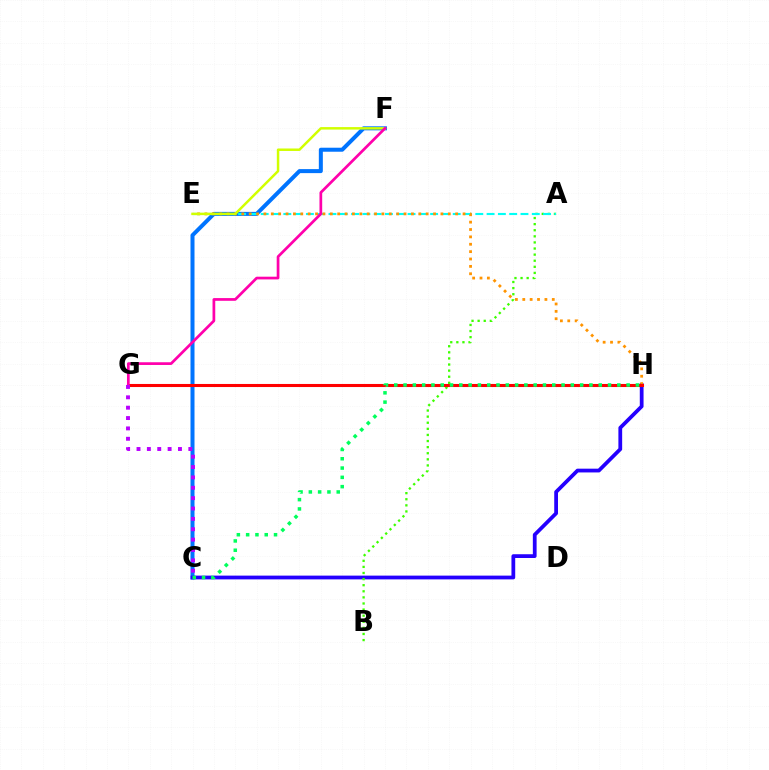{('C', 'F'): [{'color': '#0074ff', 'line_style': 'solid', 'thickness': 2.89}], ('C', 'H'): [{'color': '#2500ff', 'line_style': 'solid', 'thickness': 2.71}, {'color': '#00ff5c', 'line_style': 'dotted', 'thickness': 2.53}], ('A', 'B'): [{'color': '#3dff00', 'line_style': 'dotted', 'thickness': 1.66}], ('A', 'E'): [{'color': '#00fff6', 'line_style': 'dashed', 'thickness': 1.53}], ('E', 'H'): [{'color': '#ff9400', 'line_style': 'dotted', 'thickness': 2.0}], ('E', 'F'): [{'color': '#d1ff00', 'line_style': 'solid', 'thickness': 1.79}], ('G', 'H'): [{'color': '#ff0000', 'line_style': 'solid', 'thickness': 2.21}], ('F', 'G'): [{'color': '#ff00ac', 'line_style': 'solid', 'thickness': 1.96}], ('C', 'G'): [{'color': '#b900ff', 'line_style': 'dotted', 'thickness': 2.82}]}